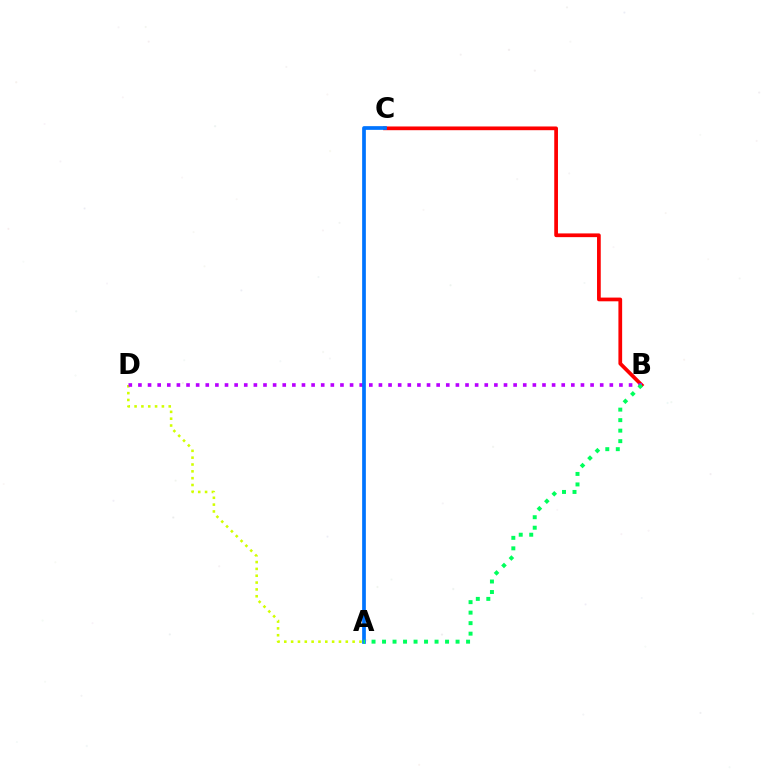{('A', 'D'): [{'color': '#d1ff00', 'line_style': 'dotted', 'thickness': 1.86}], ('B', 'C'): [{'color': '#ff0000', 'line_style': 'solid', 'thickness': 2.68}], ('B', 'D'): [{'color': '#b900ff', 'line_style': 'dotted', 'thickness': 2.61}], ('A', 'C'): [{'color': '#0074ff', 'line_style': 'solid', 'thickness': 2.67}], ('A', 'B'): [{'color': '#00ff5c', 'line_style': 'dotted', 'thickness': 2.85}]}